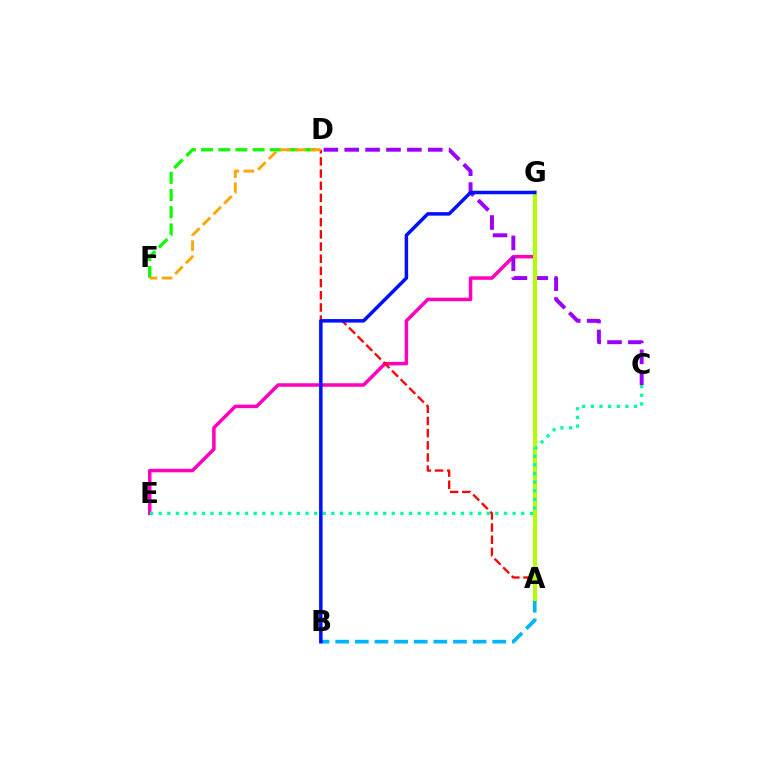{('D', 'F'): [{'color': '#08ff00', 'line_style': 'dashed', 'thickness': 2.33}, {'color': '#ffa500', 'line_style': 'dashed', 'thickness': 2.05}], ('E', 'G'): [{'color': '#ff00bd', 'line_style': 'solid', 'thickness': 2.52}], ('A', 'D'): [{'color': '#ff0000', 'line_style': 'dashed', 'thickness': 1.65}], ('A', 'B'): [{'color': '#00b5ff', 'line_style': 'dashed', 'thickness': 2.67}], ('C', 'D'): [{'color': '#9b00ff', 'line_style': 'dashed', 'thickness': 2.84}], ('A', 'G'): [{'color': '#b3ff00', 'line_style': 'solid', 'thickness': 2.92}], ('C', 'E'): [{'color': '#00ff9d', 'line_style': 'dotted', 'thickness': 2.35}], ('B', 'G'): [{'color': '#0010ff', 'line_style': 'solid', 'thickness': 2.52}]}